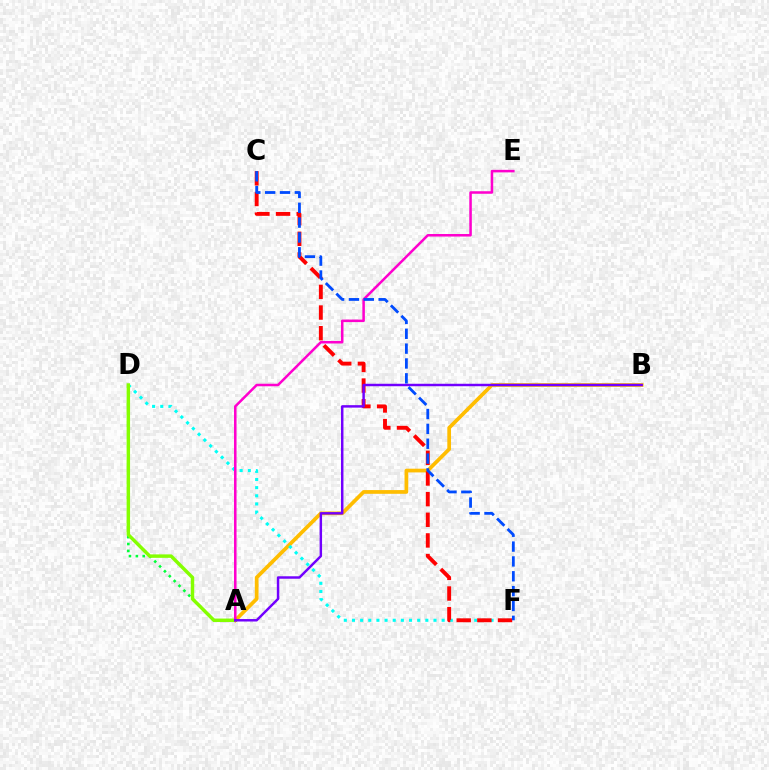{('A', 'D'): [{'color': '#00ff39', 'line_style': 'dotted', 'thickness': 1.87}, {'color': '#84ff00', 'line_style': 'solid', 'thickness': 2.48}], ('A', 'B'): [{'color': '#ffbd00', 'line_style': 'solid', 'thickness': 2.68}, {'color': '#7200ff', 'line_style': 'solid', 'thickness': 1.77}], ('D', 'F'): [{'color': '#00fff6', 'line_style': 'dotted', 'thickness': 2.21}], ('C', 'F'): [{'color': '#ff0000', 'line_style': 'dashed', 'thickness': 2.81}, {'color': '#004bff', 'line_style': 'dashed', 'thickness': 2.02}], ('A', 'E'): [{'color': '#ff00cf', 'line_style': 'solid', 'thickness': 1.82}]}